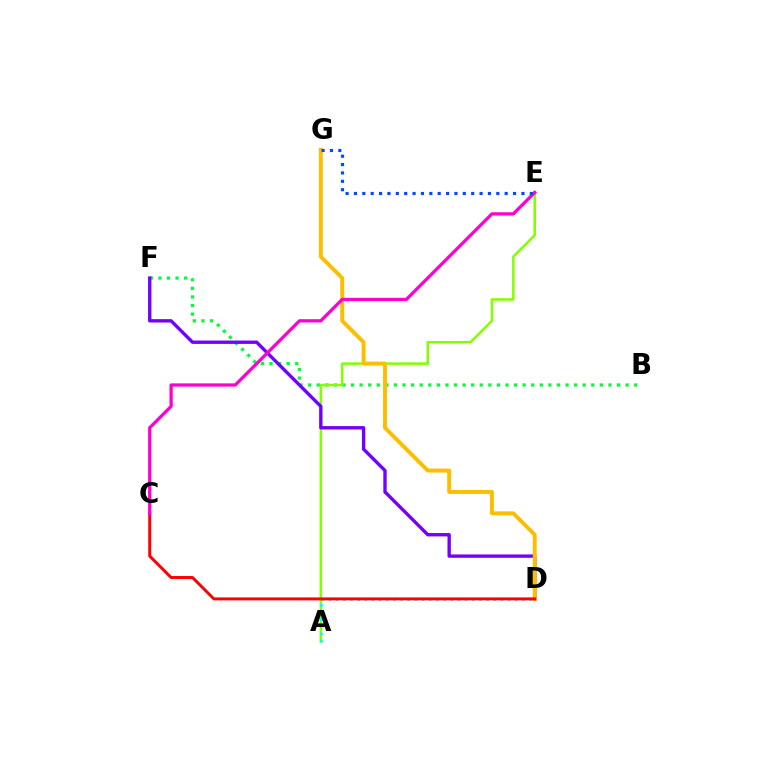{('B', 'F'): [{'color': '#00ff39', 'line_style': 'dotted', 'thickness': 2.33}], ('A', 'E'): [{'color': '#84ff00', 'line_style': 'solid', 'thickness': 1.82}], ('A', 'D'): [{'color': '#00fff6', 'line_style': 'dotted', 'thickness': 1.95}], ('D', 'F'): [{'color': '#7200ff', 'line_style': 'solid', 'thickness': 2.42}], ('D', 'G'): [{'color': '#ffbd00', 'line_style': 'solid', 'thickness': 2.83}], ('C', 'D'): [{'color': '#ff0000', 'line_style': 'solid', 'thickness': 2.13}], ('C', 'E'): [{'color': '#ff00cf', 'line_style': 'solid', 'thickness': 2.35}], ('E', 'G'): [{'color': '#004bff', 'line_style': 'dotted', 'thickness': 2.28}]}